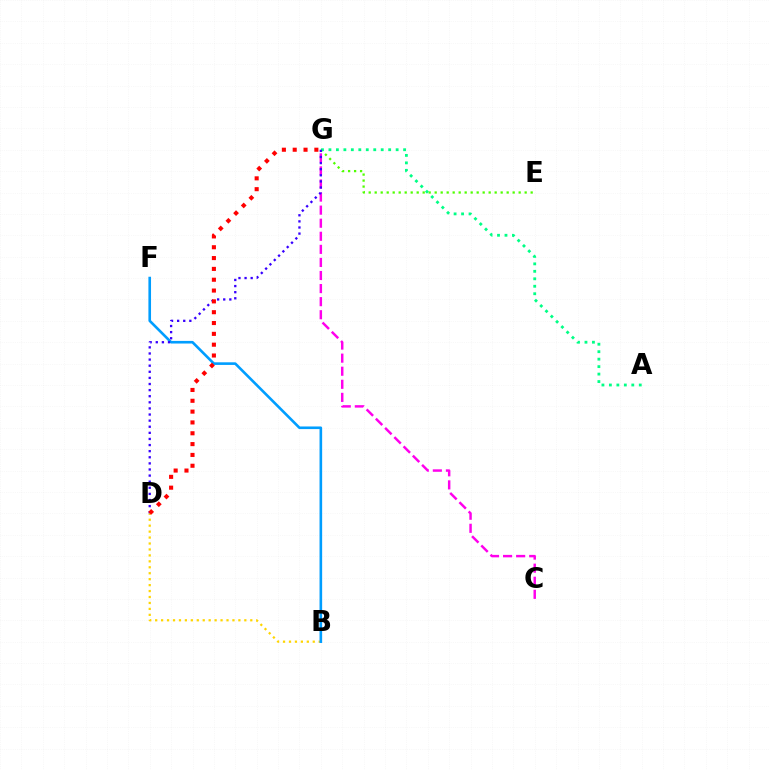{('B', 'D'): [{'color': '#ffd500', 'line_style': 'dotted', 'thickness': 1.62}], ('E', 'G'): [{'color': '#4fff00', 'line_style': 'dotted', 'thickness': 1.63}], ('A', 'G'): [{'color': '#00ff86', 'line_style': 'dotted', 'thickness': 2.03}], ('C', 'G'): [{'color': '#ff00ed', 'line_style': 'dashed', 'thickness': 1.78}], ('B', 'F'): [{'color': '#009eff', 'line_style': 'solid', 'thickness': 1.89}], ('D', 'G'): [{'color': '#3700ff', 'line_style': 'dotted', 'thickness': 1.66}, {'color': '#ff0000', 'line_style': 'dotted', 'thickness': 2.94}]}